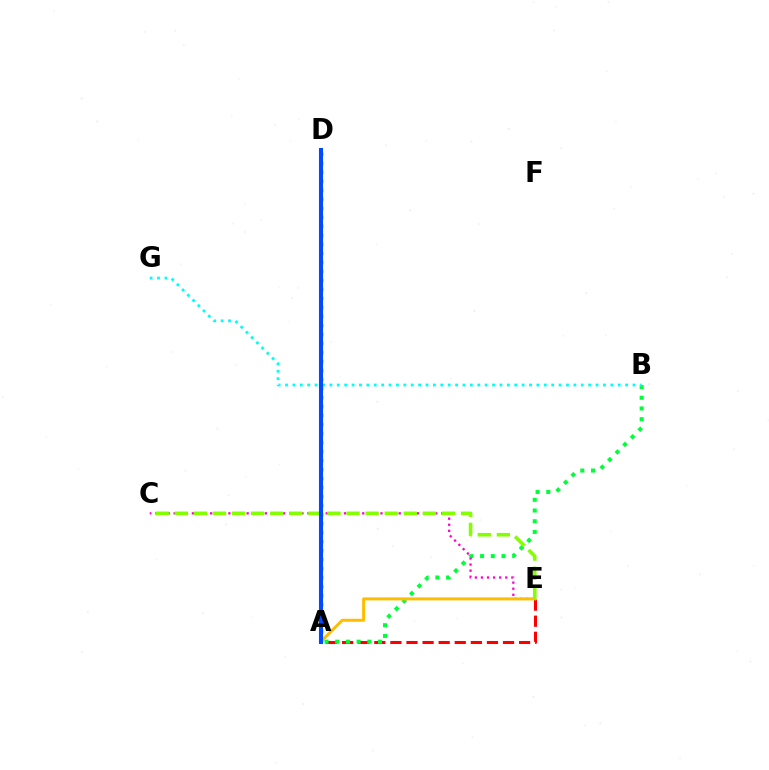{('A', 'E'): [{'color': '#ff0000', 'line_style': 'dashed', 'thickness': 2.19}, {'color': '#ffbd00', 'line_style': 'solid', 'thickness': 2.16}], ('A', 'B'): [{'color': '#00ff39', 'line_style': 'dotted', 'thickness': 2.91}], ('C', 'E'): [{'color': '#ff00cf', 'line_style': 'dotted', 'thickness': 1.65}, {'color': '#84ff00', 'line_style': 'dashed', 'thickness': 2.59}], ('B', 'G'): [{'color': '#00fff6', 'line_style': 'dotted', 'thickness': 2.01}], ('A', 'D'): [{'color': '#7200ff', 'line_style': 'dotted', 'thickness': 2.45}, {'color': '#004bff', 'line_style': 'solid', 'thickness': 2.93}]}